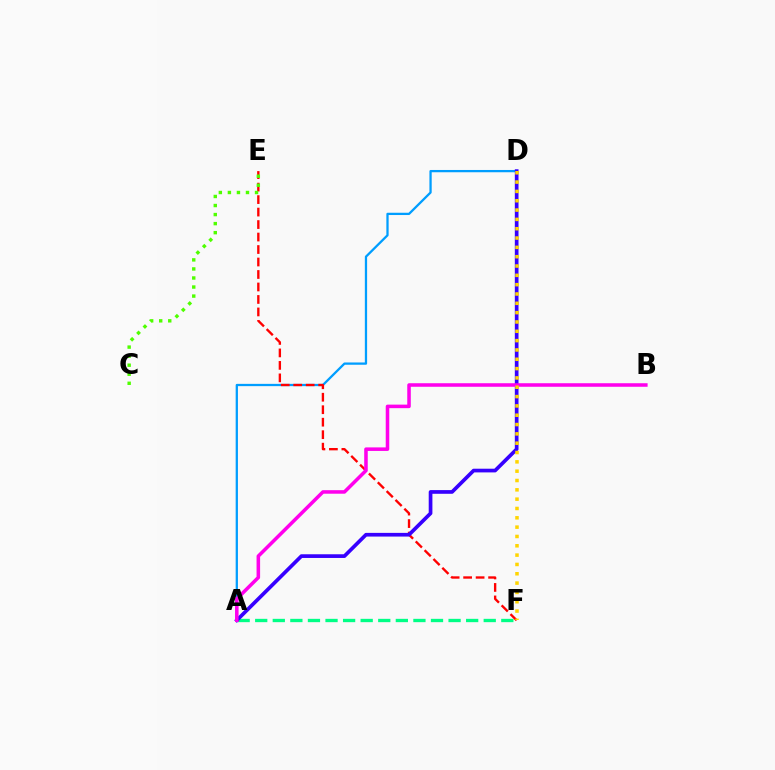{('A', 'D'): [{'color': '#009eff', 'line_style': 'solid', 'thickness': 1.64}, {'color': '#3700ff', 'line_style': 'solid', 'thickness': 2.66}], ('A', 'F'): [{'color': '#00ff86', 'line_style': 'dashed', 'thickness': 2.39}], ('E', 'F'): [{'color': '#ff0000', 'line_style': 'dashed', 'thickness': 1.7}], ('A', 'B'): [{'color': '#ff00ed', 'line_style': 'solid', 'thickness': 2.55}], ('C', 'E'): [{'color': '#4fff00', 'line_style': 'dotted', 'thickness': 2.46}], ('D', 'F'): [{'color': '#ffd500', 'line_style': 'dotted', 'thickness': 2.53}]}